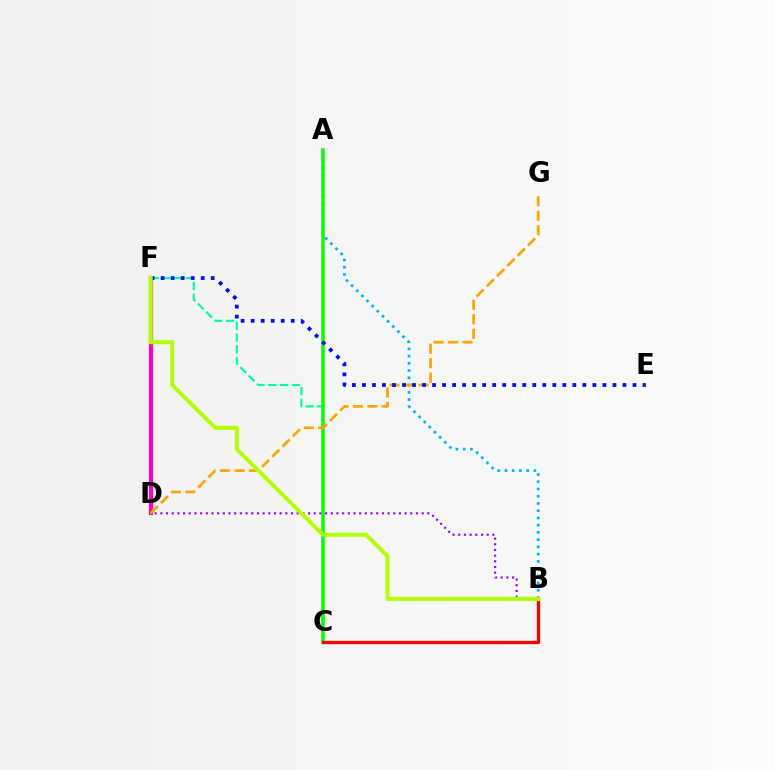{('C', 'F'): [{'color': '#00ff9d', 'line_style': 'dashed', 'thickness': 1.59}], ('B', 'D'): [{'color': '#9b00ff', 'line_style': 'dotted', 'thickness': 1.54}], ('D', 'F'): [{'color': '#ff00bd', 'line_style': 'solid', 'thickness': 3.0}], ('A', 'B'): [{'color': '#00b5ff', 'line_style': 'dotted', 'thickness': 1.97}], ('A', 'C'): [{'color': '#08ff00', 'line_style': 'solid', 'thickness': 2.53}], ('D', 'G'): [{'color': '#ffa500', 'line_style': 'dashed', 'thickness': 1.97}], ('B', 'C'): [{'color': '#ff0000', 'line_style': 'solid', 'thickness': 2.4}], ('E', 'F'): [{'color': '#0010ff', 'line_style': 'dotted', 'thickness': 2.72}], ('B', 'F'): [{'color': '#b3ff00', 'line_style': 'solid', 'thickness': 2.92}]}